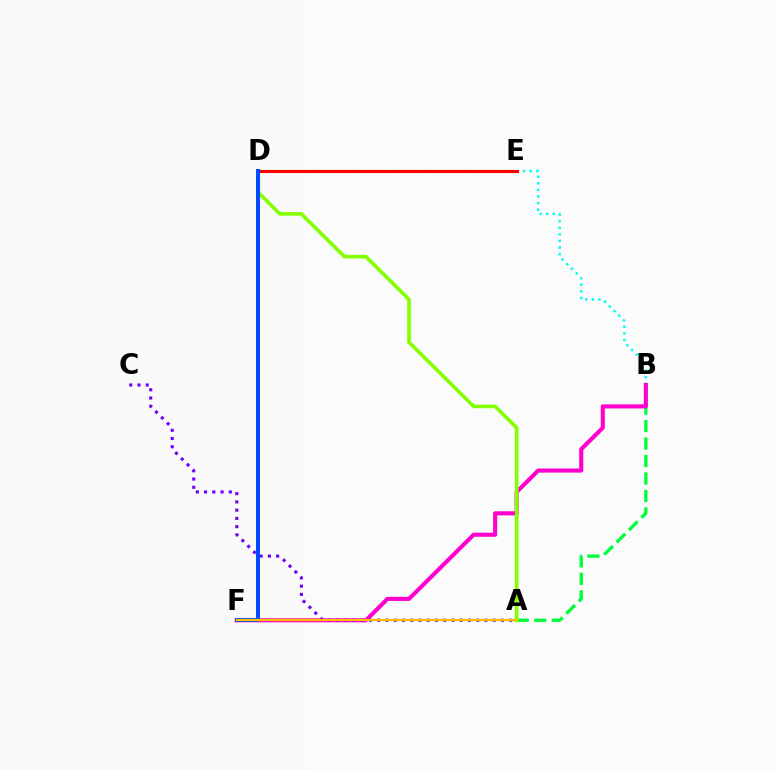{('A', 'B'): [{'color': '#00ff39', 'line_style': 'dashed', 'thickness': 2.37}], ('B', 'D'): [{'color': '#00fff6', 'line_style': 'dotted', 'thickness': 1.79}], ('B', 'F'): [{'color': '#ff00cf', 'line_style': 'solid', 'thickness': 2.96}], ('A', 'D'): [{'color': '#84ff00', 'line_style': 'solid', 'thickness': 2.62}], ('D', 'E'): [{'color': '#ff0000', 'line_style': 'solid', 'thickness': 2.24}], ('A', 'C'): [{'color': '#7200ff', 'line_style': 'dotted', 'thickness': 2.24}], ('D', 'F'): [{'color': '#004bff', 'line_style': 'solid', 'thickness': 2.9}], ('A', 'F'): [{'color': '#ffbd00', 'line_style': 'solid', 'thickness': 1.66}]}